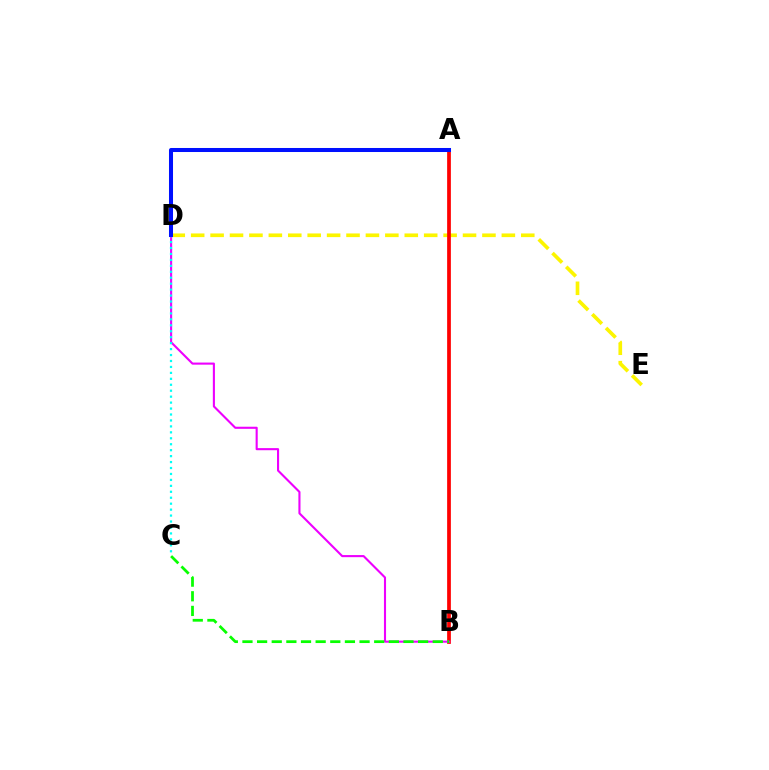{('D', 'E'): [{'color': '#fcf500', 'line_style': 'dashed', 'thickness': 2.64}], ('A', 'B'): [{'color': '#ff0000', 'line_style': 'solid', 'thickness': 2.69}], ('B', 'D'): [{'color': '#ee00ff', 'line_style': 'solid', 'thickness': 1.52}], ('B', 'C'): [{'color': '#08ff00', 'line_style': 'dashed', 'thickness': 1.99}], ('C', 'D'): [{'color': '#00fff6', 'line_style': 'dotted', 'thickness': 1.62}], ('A', 'D'): [{'color': '#0010ff', 'line_style': 'solid', 'thickness': 2.9}]}